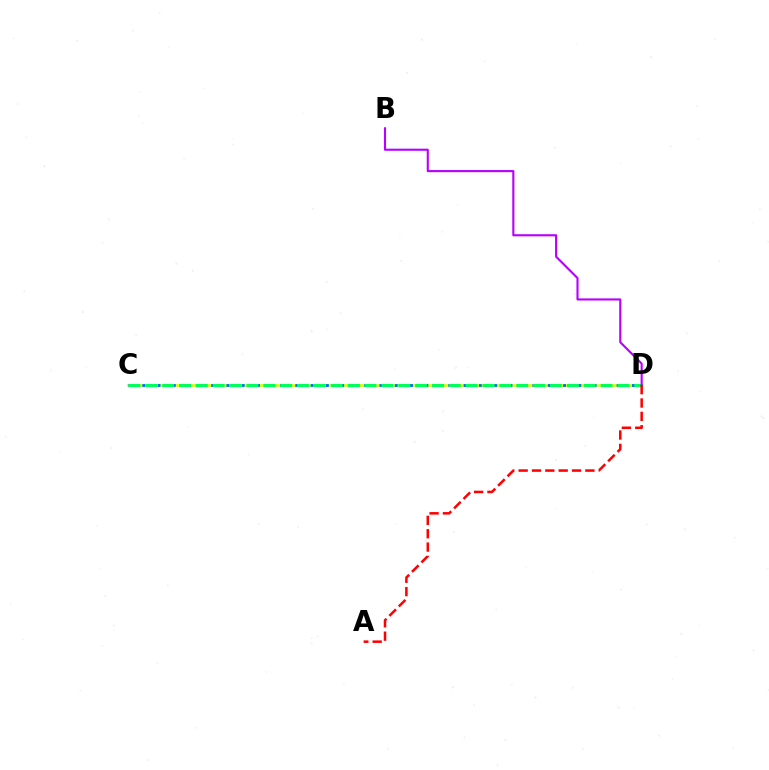{('C', 'D'): [{'color': '#d1ff00', 'line_style': 'solid', 'thickness': 1.88}, {'color': '#0074ff', 'line_style': 'dotted', 'thickness': 2.08}, {'color': '#00ff5c', 'line_style': 'dashed', 'thickness': 2.29}], ('B', 'D'): [{'color': '#b900ff', 'line_style': 'solid', 'thickness': 1.53}], ('A', 'D'): [{'color': '#ff0000', 'line_style': 'dashed', 'thickness': 1.81}]}